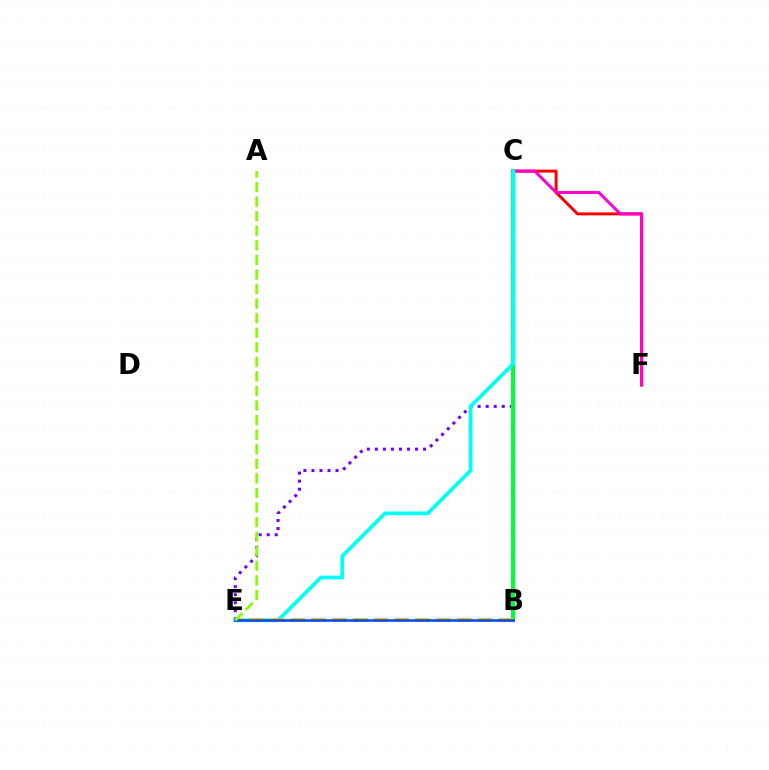{('C', 'E'): [{'color': '#7200ff', 'line_style': 'dotted', 'thickness': 2.18}, {'color': '#00fff6', 'line_style': 'solid', 'thickness': 2.7}], ('B', 'C'): [{'color': '#00ff39', 'line_style': 'solid', 'thickness': 2.97}], ('C', 'F'): [{'color': '#ff0000', 'line_style': 'solid', 'thickness': 2.13}, {'color': '#ff00cf', 'line_style': 'solid', 'thickness': 2.11}], ('B', 'E'): [{'color': '#ffbd00', 'line_style': 'dashed', 'thickness': 2.82}, {'color': '#004bff', 'line_style': 'solid', 'thickness': 1.87}], ('A', 'E'): [{'color': '#84ff00', 'line_style': 'dashed', 'thickness': 1.98}]}